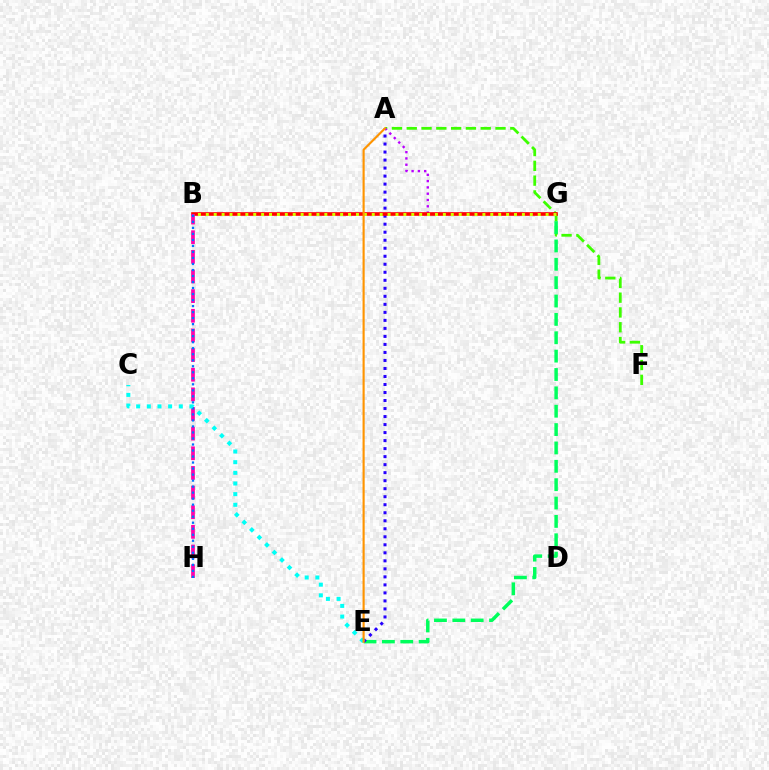{('A', 'F'): [{'color': '#3dff00', 'line_style': 'dashed', 'thickness': 2.01}], ('E', 'G'): [{'color': '#00ff5c', 'line_style': 'dashed', 'thickness': 2.49}], ('A', 'E'): [{'color': '#2500ff', 'line_style': 'dotted', 'thickness': 2.18}, {'color': '#ff9400', 'line_style': 'solid', 'thickness': 1.54}], ('A', 'G'): [{'color': '#b900ff', 'line_style': 'dotted', 'thickness': 1.71}], ('B', 'G'): [{'color': '#ff0000', 'line_style': 'solid', 'thickness': 2.61}, {'color': '#d1ff00', 'line_style': 'dotted', 'thickness': 2.15}], ('B', 'H'): [{'color': '#ff00ac', 'line_style': 'dashed', 'thickness': 2.67}, {'color': '#0074ff', 'line_style': 'dotted', 'thickness': 1.63}], ('C', 'E'): [{'color': '#00fff6', 'line_style': 'dotted', 'thickness': 2.89}]}